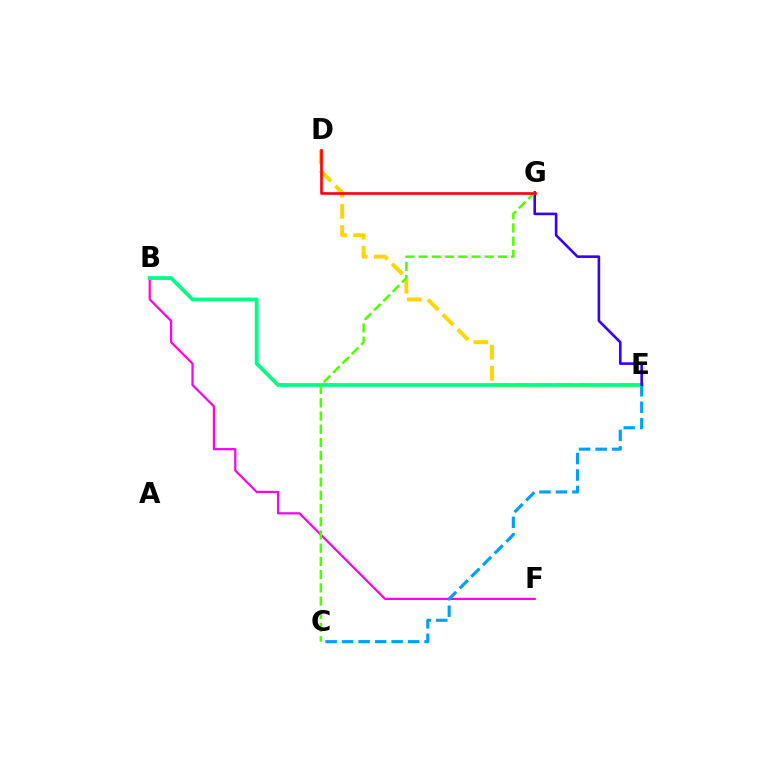{('B', 'F'): [{'color': '#ff00ed', 'line_style': 'solid', 'thickness': 1.59}], ('C', 'E'): [{'color': '#009eff', 'line_style': 'dashed', 'thickness': 2.24}], ('D', 'E'): [{'color': '#ffd500', 'line_style': 'dashed', 'thickness': 2.86}], ('B', 'E'): [{'color': '#00ff86', 'line_style': 'solid', 'thickness': 2.71}], ('E', 'G'): [{'color': '#3700ff', 'line_style': 'solid', 'thickness': 1.89}], ('C', 'G'): [{'color': '#4fff00', 'line_style': 'dashed', 'thickness': 1.8}], ('D', 'G'): [{'color': '#ff0000', 'line_style': 'solid', 'thickness': 1.88}]}